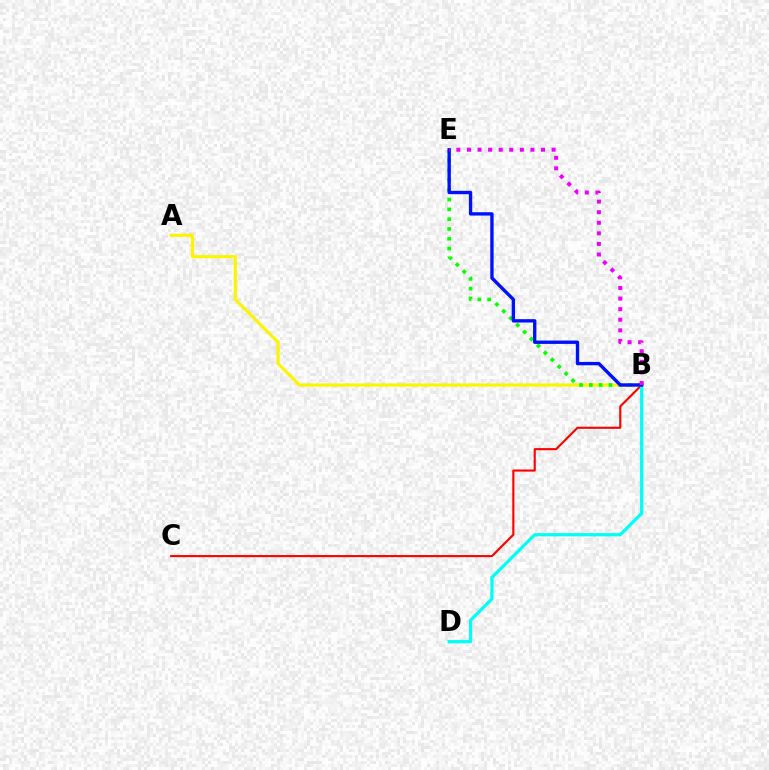{('B', 'C'): [{'color': '#ff0000', 'line_style': 'solid', 'thickness': 1.53}], ('B', 'D'): [{'color': '#00fff6', 'line_style': 'solid', 'thickness': 2.32}], ('A', 'B'): [{'color': '#fcf500', 'line_style': 'solid', 'thickness': 2.29}], ('B', 'E'): [{'color': '#08ff00', 'line_style': 'dotted', 'thickness': 2.66}, {'color': '#0010ff', 'line_style': 'solid', 'thickness': 2.42}, {'color': '#ee00ff', 'line_style': 'dotted', 'thickness': 2.88}]}